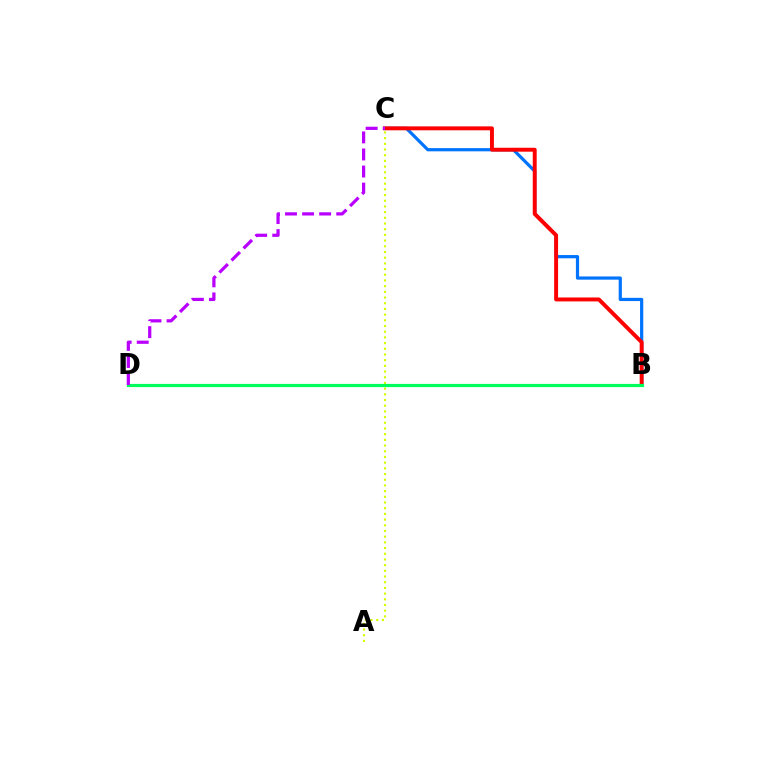{('B', 'C'): [{'color': '#0074ff', 'line_style': 'solid', 'thickness': 2.31}, {'color': '#ff0000', 'line_style': 'solid', 'thickness': 2.83}], ('A', 'C'): [{'color': '#d1ff00', 'line_style': 'dotted', 'thickness': 1.55}], ('B', 'D'): [{'color': '#00ff5c', 'line_style': 'solid', 'thickness': 2.29}], ('C', 'D'): [{'color': '#b900ff', 'line_style': 'dashed', 'thickness': 2.32}]}